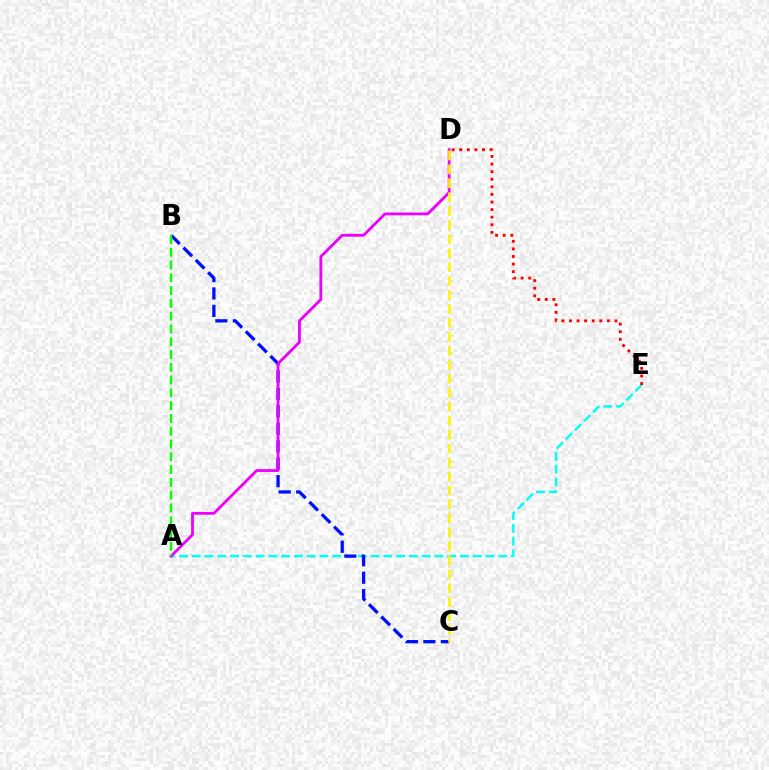{('A', 'E'): [{'color': '#00fff6', 'line_style': 'dashed', 'thickness': 1.74}], ('D', 'E'): [{'color': '#ff0000', 'line_style': 'dotted', 'thickness': 2.06}], ('B', 'C'): [{'color': '#0010ff', 'line_style': 'dashed', 'thickness': 2.37}], ('A', 'D'): [{'color': '#ee00ff', 'line_style': 'solid', 'thickness': 2.03}], ('A', 'B'): [{'color': '#08ff00', 'line_style': 'dashed', 'thickness': 1.74}], ('C', 'D'): [{'color': '#fcf500', 'line_style': 'dashed', 'thickness': 1.9}]}